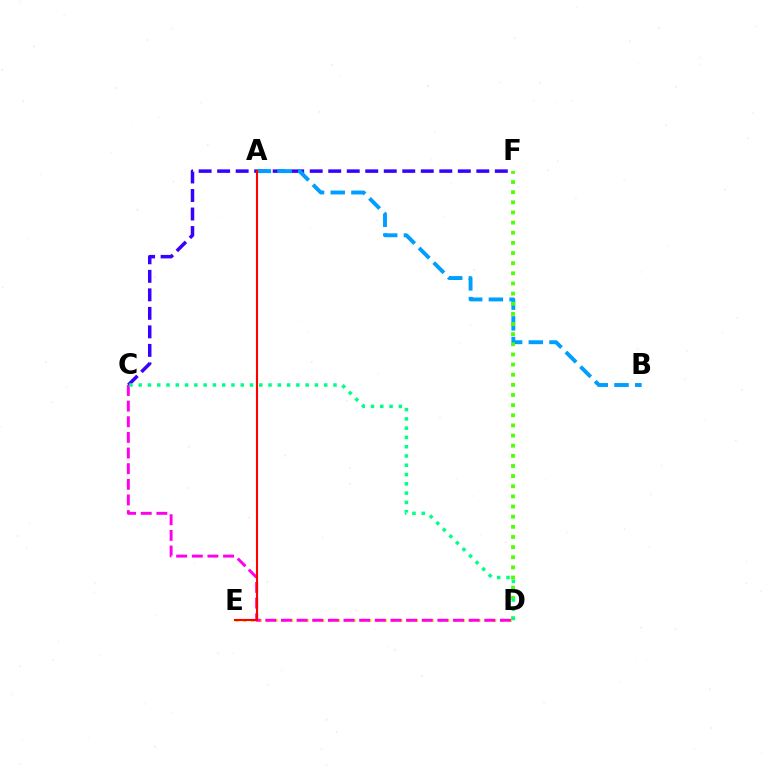{('D', 'E'): [{'color': '#ffd500', 'line_style': 'dotted', 'thickness': 2.12}], ('C', 'F'): [{'color': '#3700ff', 'line_style': 'dashed', 'thickness': 2.51}], ('A', 'B'): [{'color': '#009eff', 'line_style': 'dashed', 'thickness': 2.81}], ('C', 'D'): [{'color': '#ff00ed', 'line_style': 'dashed', 'thickness': 2.12}, {'color': '#00ff86', 'line_style': 'dotted', 'thickness': 2.52}], ('A', 'E'): [{'color': '#ff0000', 'line_style': 'solid', 'thickness': 1.52}], ('D', 'F'): [{'color': '#4fff00', 'line_style': 'dotted', 'thickness': 2.76}]}